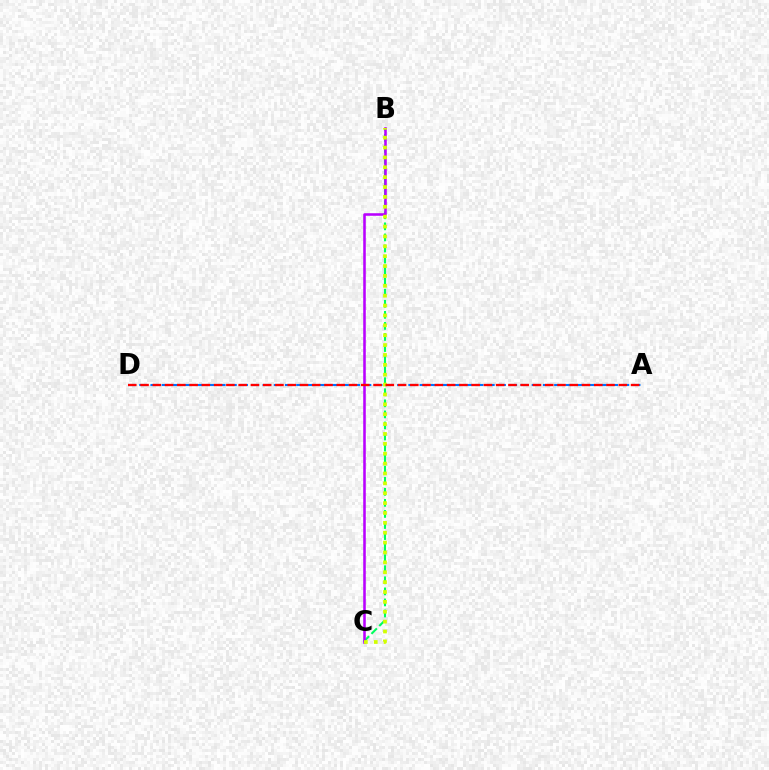{('B', 'C'): [{'color': '#00ff5c', 'line_style': 'dashed', 'thickness': 1.5}, {'color': '#b900ff', 'line_style': 'solid', 'thickness': 1.85}, {'color': '#d1ff00', 'line_style': 'dotted', 'thickness': 2.68}], ('A', 'D'): [{'color': '#0074ff', 'line_style': 'dashed', 'thickness': 1.52}, {'color': '#ff0000', 'line_style': 'dashed', 'thickness': 1.67}]}